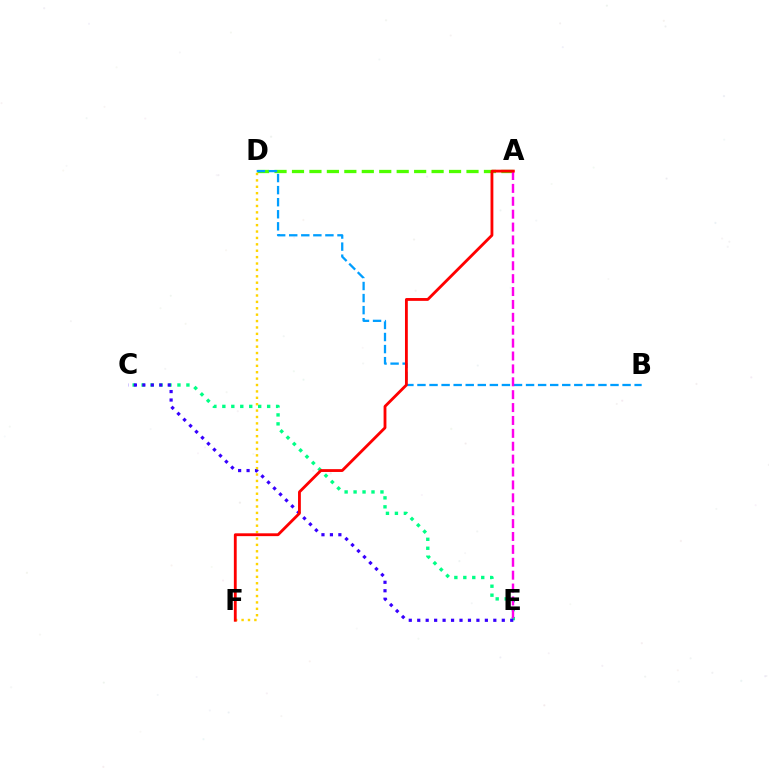{('C', 'E'): [{'color': '#00ff86', 'line_style': 'dotted', 'thickness': 2.43}, {'color': '#3700ff', 'line_style': 'dotted', 'thickness': 2.3}], ('A', 'D'): [{'color': '#4fff00', 'line_style': 'dashed', 'thickness': 2.37}], ('B', 'D'): [{'color': '#009eff', 'line_style': 'dashed', 'thickness': 1.64}], ('D', 'F'): [{'color': '#ffd500', 'line_style': 'dotted', 'thickness': 1.74}], ('A', 'E'): [{'color': '#ff00ed', 'line_style': 'dashed', 'thickness': 1.75}], ('A', 'F'): [{'color': '#ff0000', 'line_style': 'solid', 'thickness': 2.04}]}